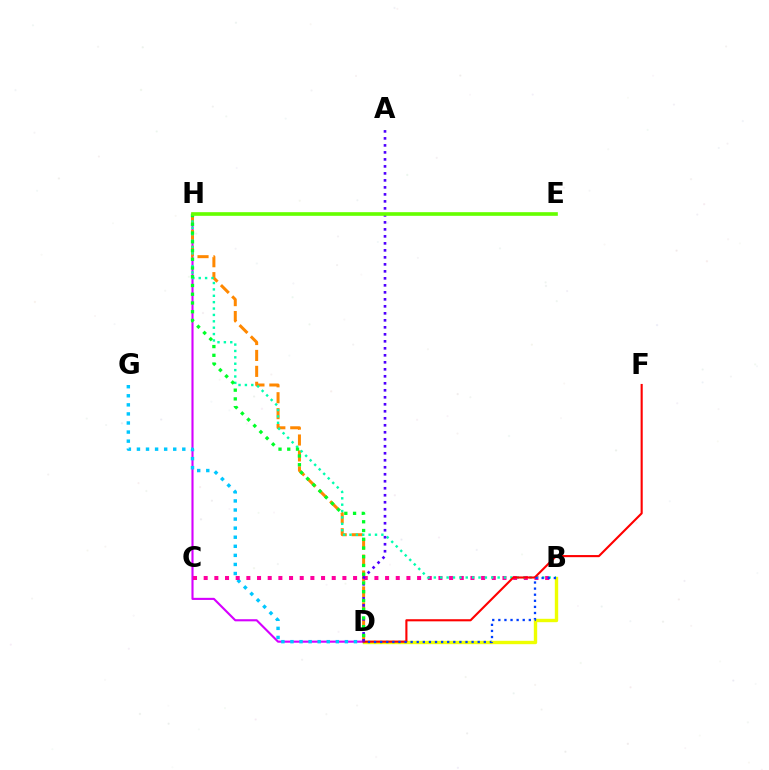{('B', 'D'): [{'color': '#eeff00', 'line_style': 'solid', 'thickness': 2.43}, {'color': '#003fff', 'line_style': 'dotted', 'thickness': 1.66}], ('D', 'H'): [{'color': '#d600ff', 'line_style': 'solid', 'thickness': 1.52}, {'color': '#ff8800', 'line_style': 'dashed', 'thickness': 2.16}, {'color': '#00ff27', 'line_style': 'dotted', 'thickness': 2.38}], ('D', 'G'): [{'color': '#00c7ff', 'line_style': 'dotted', 'thickness': 2.46}], ('B', 'C'): [{'color': '#ff00a0', 'line_style': 'dotted', 'thickness': 2.9}], ('B', 'H'): [{'color': '#00ffaf', 'line_style': 'dotted', 'thickness': 1.73}], ('D', 'F'): [{'color': '#ff0000', 'line_style': 'solid', 'thickness': 1.52}], ('A', 'D'): [{'color': '#4f00ff', 'line_style': 'dotted', 'thickness': 1.9}], ('E', 'H'): [{'color': '#66ff00', 'line_style': 'solid', 'thickness': 2.63}]}